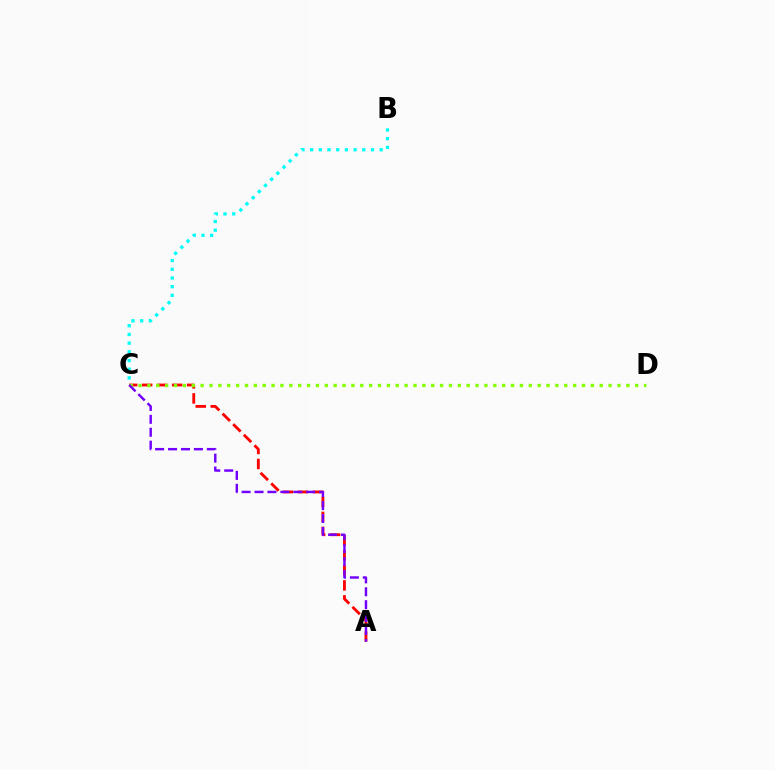{('A', 'C'): [{'color': '#ff0000', 'line_style': 'dashed', 'thickness': 2.04}, {'color': '#7200ff', 'line_style': 'dashed', 'thickness': 1.76}], ('C', 'D'): [{'color': '#84ff00', 'line_style': 'dotted', 'thickness': 2.41}], ('B', 'C'): [{'color': '#00fff6', 'line_style': 'dotted', 'thickness': 2.36}]}